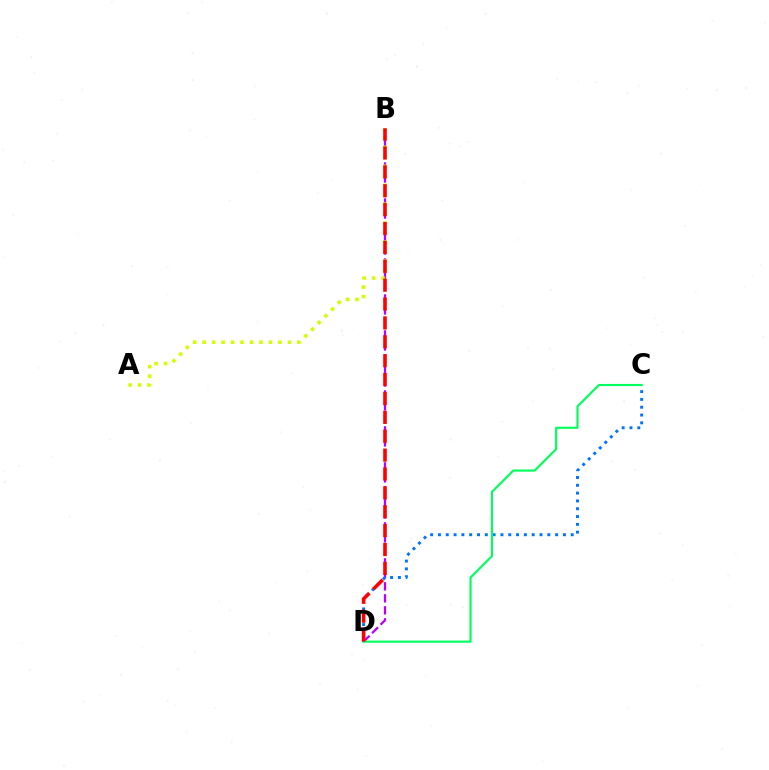{('B', 'D'): [{'color': '#b900ff', 'line_style': 'dashed', 'thickness': 1.63}, {'color': '#ff0000', 'line_style': 'dashed', 'thickness': 2.57}], ('A', 'B'): [{'color': '#d1ff00', 'line_style': 'dotted', 'thickness': 2.58}], ('C', 'D'): [{'color': '#0074ff', 'line_style': 'dotted', 'thickness': 2.12}, {'color': '#00ff5c', 'line_style': 'solid', 'thickness': 1.55}]}